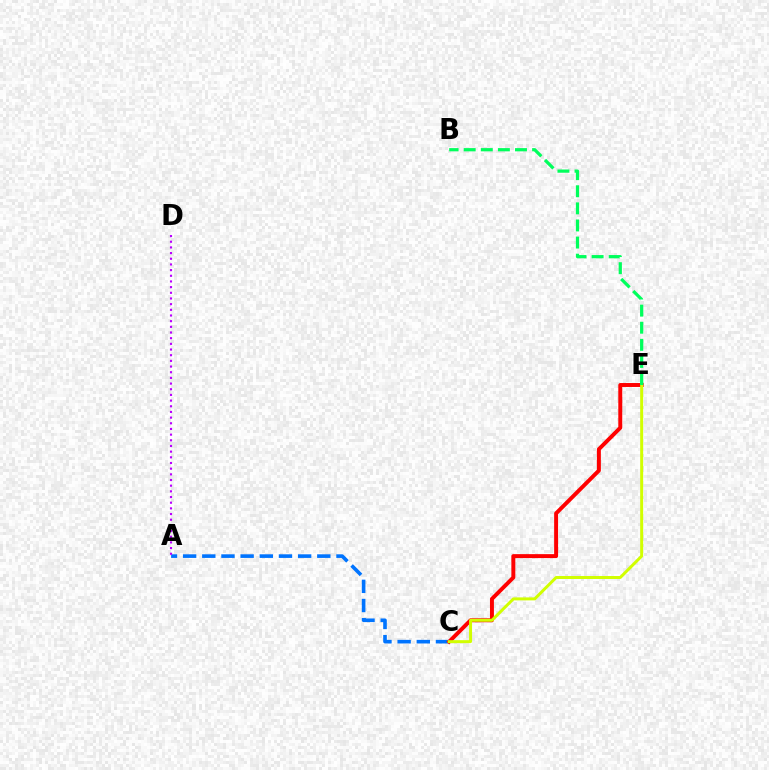{('A', 'C'): [{'color': '#0074ff', 'line_style': 'dashed', 'thickness': 2.6}], ('C', 'E'): [{'color': '#ff0000', 'line_style': 'solid', 'thickness': 2.84}, {'color': '#d1ff00', 'line_style': 'solid', 'thickness': 2.14}], ('A', 'D'): [{'color': '#b900ff', 'line_style': 'dotted', 'thickness': 1.54}], ('B', 'E'): [{'color': '#00ff5c', 'line_style': 'dashed', 'thickness': 2.32}]}